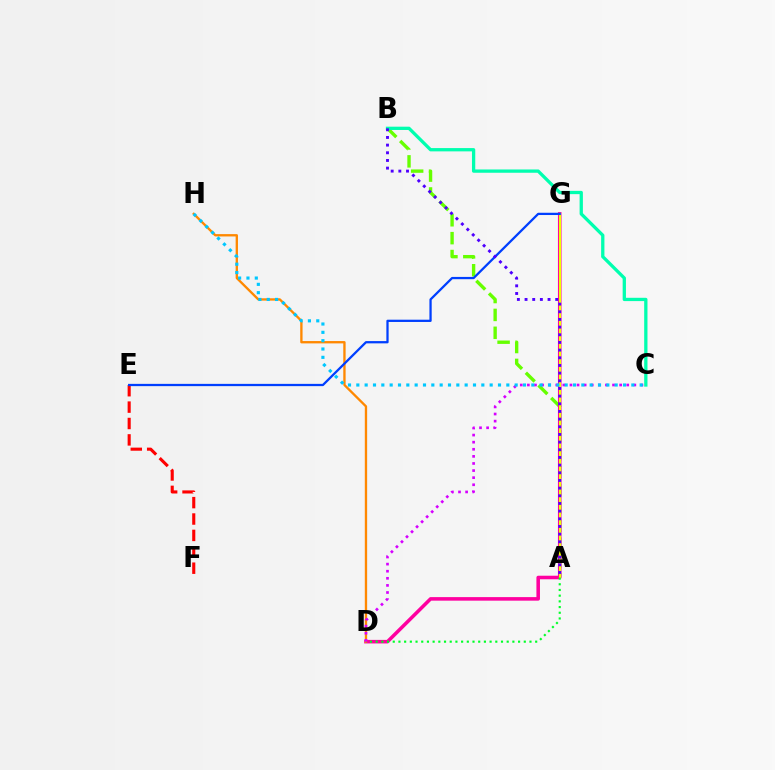{('A', 'B'): [{'color': '#66ff00', 'line_style': 'dashed', 'thickness': 2.43}, {'color': '#4f00ff', 'line_style': 'dotted', 'thickness': 2.08}], ('D', 'G'): [{'color': '#ff00a0', 'line_style': 'solid', 'thickness': 2.56}], ('A', 'G'): [{'color': '#eeff00', 'line_style': 'solid', 'thickness': 1.5}], ('D', 'H'): [{'color': '#ff8800', 'line_style': 'solid', 'thickness': 1.68}], ('A', 'D'): [{'color': '#00ff27', 'line_style': 'dotted', 'thickness': 1.55}], ('B', 'C'): [{'color': '#00ffaf', 'line_style': 'solid', 'thickness': 2.37}], ('C', 'D'): [{'color': '#d600ff', 'line_style': 'dotted', 'thickness': 1.93}], ('E', 'F'): [{'color': '#ff0000', 'line_style': 'dashed', 'thickness': 2.23}], ('C', 'H'): [{'color': '#00c7ff', 'line_style': 'dotted', 'thickness': 2.26}], ('E', 'G'): [{'color': '#003fff', 'line_style': 'solid', 'thickness': 1.63}]}